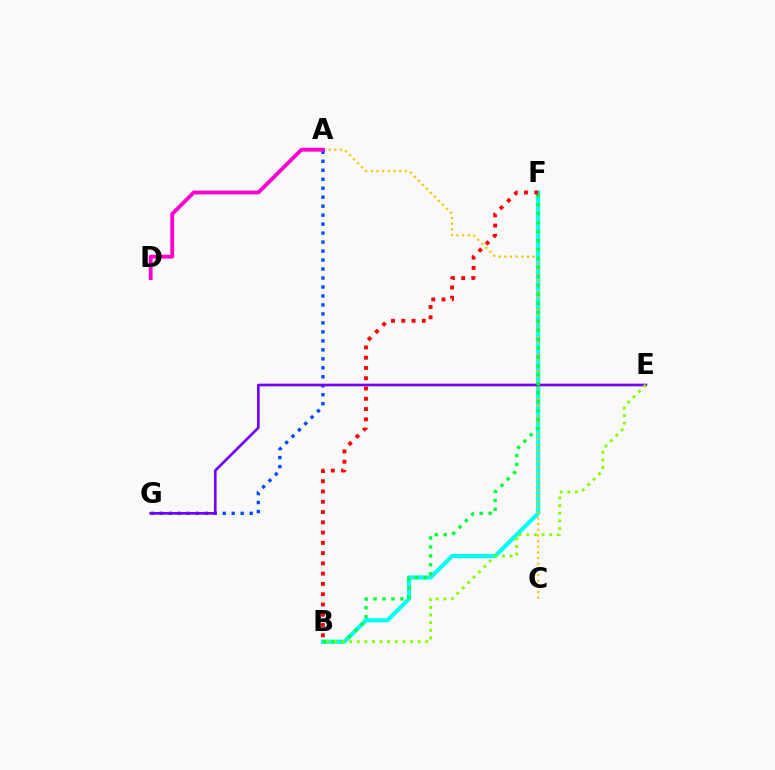{('B', 'F'): [{'color': '#00fff6', 'line_style': 'solid', 'thickness': 2.97}, {'color': '#00ff39', 'line_style': 'dotted', 'thickness': 2.43}, {'color': '#ff0000', 'line_style': 'dotted', 'thickness': 2.79}], ('A', 'C'): [{'color': '#ffbd00', 'line_style': 'dotted', 'thickness': 1.54}], ('A', 'G'): [{'color': '#004bff', 'line_style': 'dotted', 'thickness': 2.44}], ('E', 'G'): [{'color': '#7200ff', 'line_style': 'solid', 'thickness': 1.92}], ('A', 'D'): [{'color': '#ff00cf', 'line_style': 'solid', 'thickness': 2.76}], ('B', 'E'): [{'color': '#84ff00', 'line_style': 'dotted', 'thickness': 2.07}]}